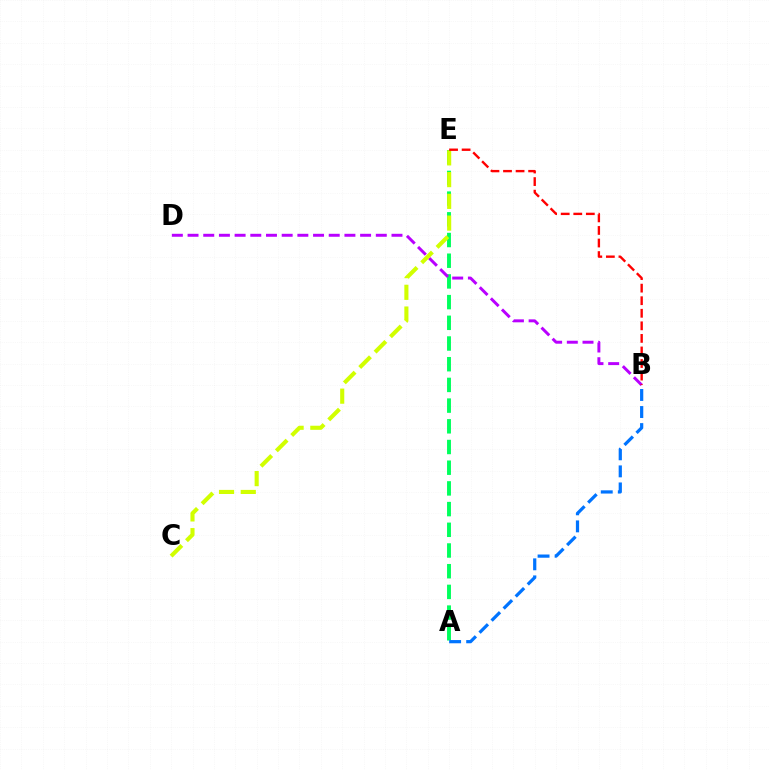{('A', 'E'): [{'color': '#00ff5c', 'line_style': 'dashed', 'thickness': 2.81}], ('A', 'B'): [{'color': '#0074ff', 'line_style': 'dashed', 'thickness': 2.32}], ('B', 'D'): [{'color': '#b900ff', 'line_style': 'dashed', 'thickness': 2.13}], ('C', 'E'): [{'color': '#d1ff00', 'line_style': 'dashed', 'thickness': 2.95}], ('B', 'E'): [{'color': '#ff0000', 'line_style': 'dashed', 'thickness': 1.71}]}